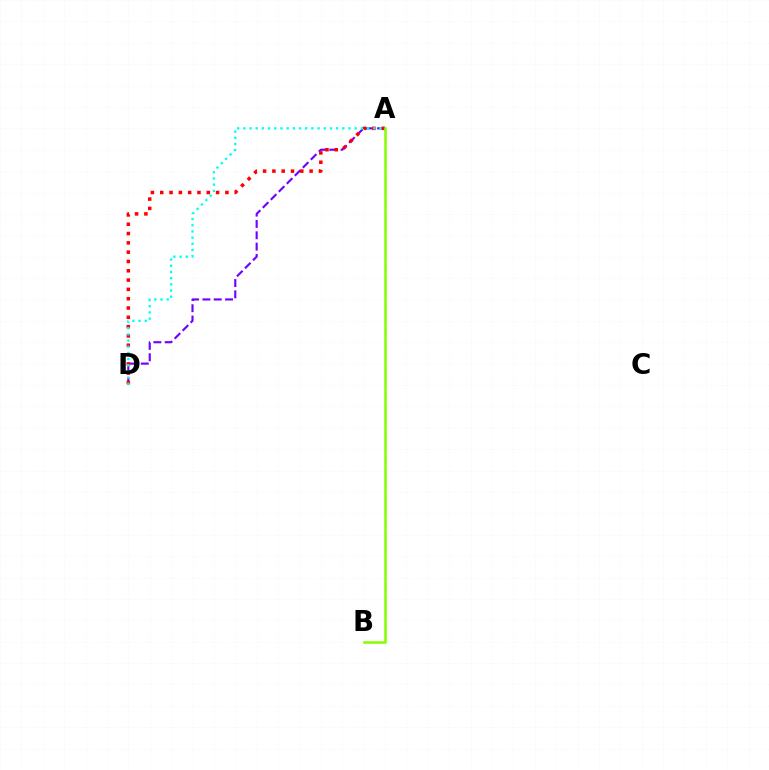{('A', 'D'): [{'color': '#7200ff', 'line_style': 'dashed', 'thickness': 1.54}, {'color': '#ff0000', 'line_style': 'dotted', 'thickness': 2.53}, {'color': '#00fff6', 'line_style': 'dotted', 'thickness': 1.68}], ('A', 'B'): [{'color': '#84ff00', 'line_style': 'solid', 'thickness': 1.83}]}